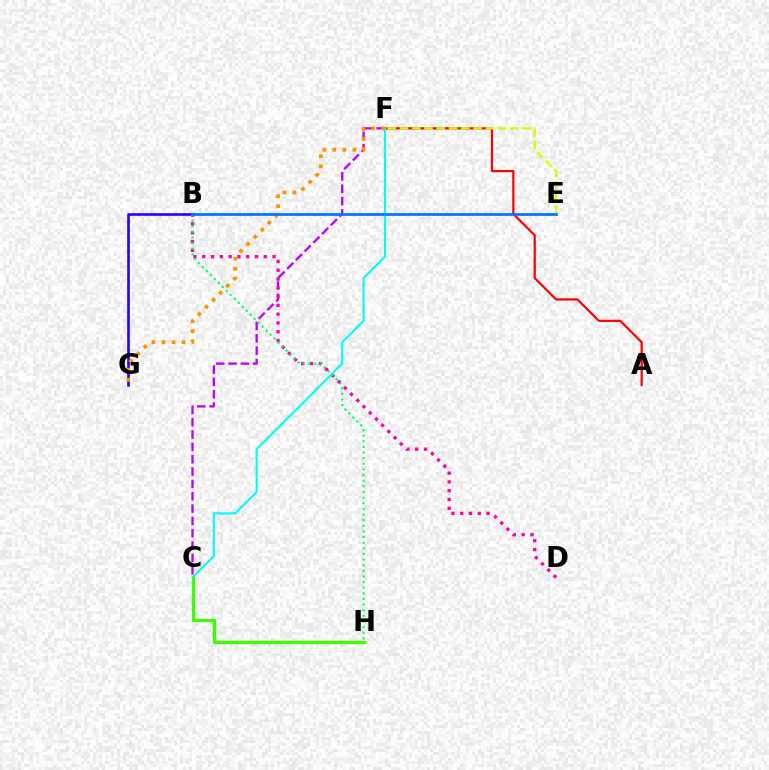{('A', 'F'): [{'color': '#ff0000', 'line_style': 'solid', 'thickness': 1.59}], ('C', 'F'): [{'color': '#b900ff', 'line_style': 'dashed', 'thickness': 1.68}, {'color': '#00fff6', 'line_style': 'solid', 'thickness': 1.53}], ('E', 'F'): [{'color': '#d1ff00', 'line_style': 'dashed', 'thickness': 1.67}], ('B', 'D'): [{'color': '#ff00ac', 'line_style': 'dotted', 'thickness': 2.39}], ('B', 'G'): [{'color': '#2500ff', 'line_style': 'solid', 'thickness': 1.89}], ('F', 'G'): [{'color': '#ff9400', 'line_style': 'dotted', 'thickness': 2.72}], ('B', 'H'): [{'color': '#00ff5c', 'line_style': 'dotted', 'thickness': 1.53}], ('B', 'E'): [{'color': '#0074ff', 'line_style': 'solid', 'thickness': 1.95}], ('C', 'H'): [{'color': '#3dff00', 'line_style': 'solid', 'thickness': 2.38}]}